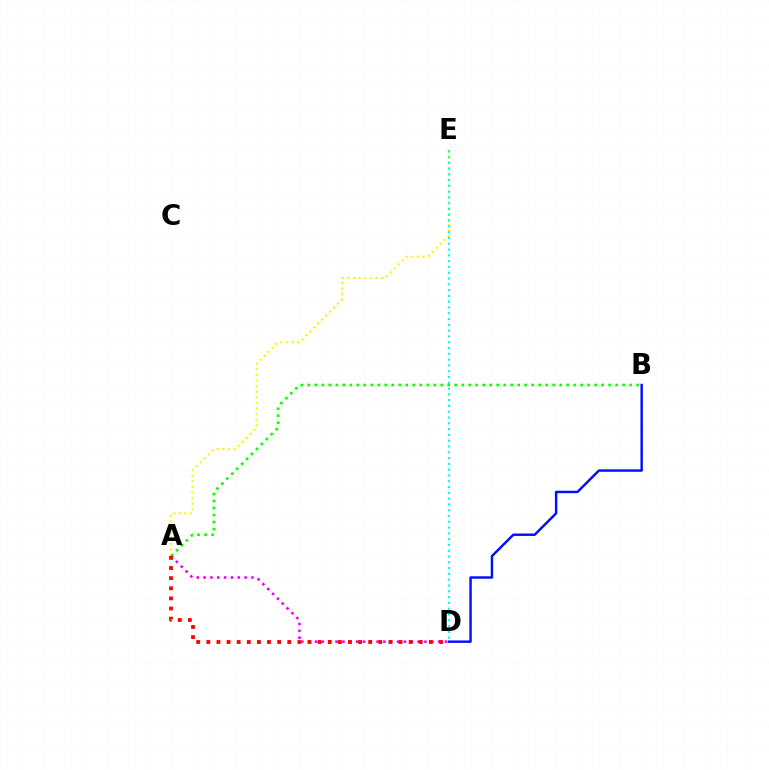{('B', 'D'): [{'color': '#0010ff', 'line_style': 'solid', 'thickness': 1.76}], ('A', 'E'): [{'color': '#fcf500', 'line_style': 'dotted', 'thickness': 1.52}], ('A', 'D'): [{'color': '#ee00ff', 'line_style': 'dotted', 'thickness': 1.86}, {'color': '#ff0000', 'line_style': 'dotted', 'thickness': 2.75}], ('D', 'E'): [{'color': '#00fff6', 'line_style': 'dotted', 'thickness': 1.57}], ('A', 'B'): [{'color': '#08ff00', 'line_style': 'dotted', 'thickness': 1.9}]}